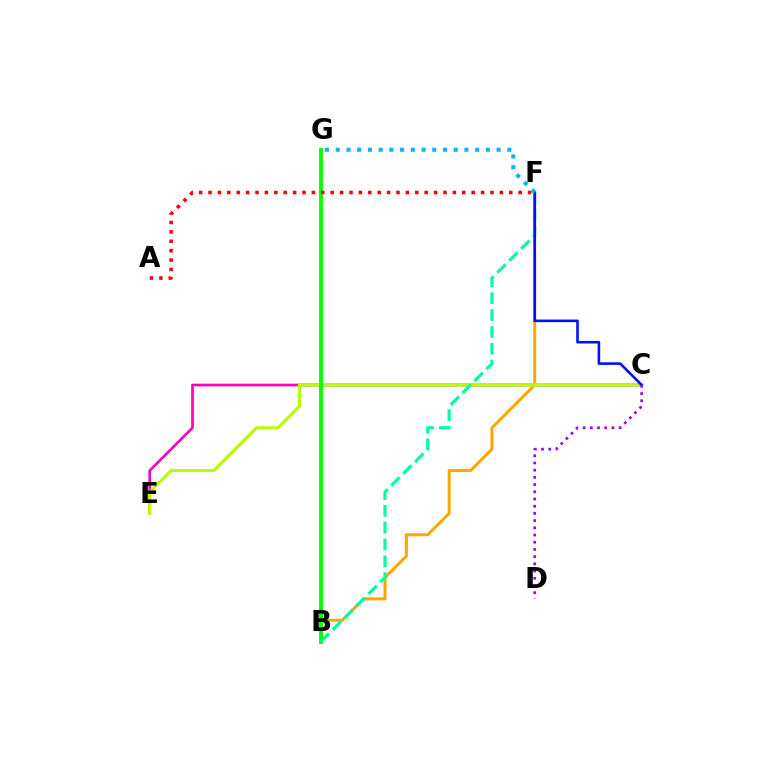{('C', 'E'): [{'color': '#ff00bd', 'line_style': 'solid', 'thickness': 1.94}, {'color': '#b3ff00', 'line_style': 'solid', 'thickness': 2.22}], ('B', 'F'): [{'color': '#ffa500', 'line_style': 'solid', 'thickness': 2.16}, {'color': '#00ff9d', 'line_style': 'dashed', 'thickness': 2.29}], ('B', 'G'): [{'color': '#08ff00', 'line_style': 'solid', 'thickness': 2.83}], ('A', 'F'): [{'color': '#ff0000', 'line_style': 'dotted', 'thickness': 2.55}], ('C', 'F'): [{'color': '#0010ff', 'line_style': 'solid', 'thickness': 1.86}], ('F', 'G'): [{'color': '#00b5ff', 'line_style': 'dotted', 'thickness': 2.91}], ('C', 'D'): [{'color': '#9b00ff', 'line_style': 'dotted', 'thickness': 1.96}]}